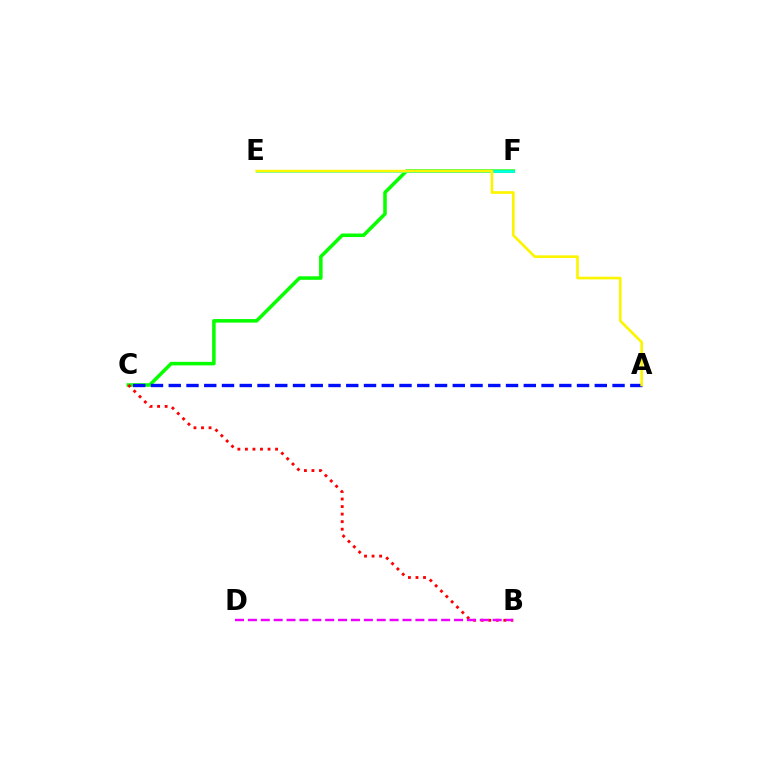{('C', 'F'): [{'color': '#08ff00', 'line_style': 'solid', 'thickness': 2.55}], ('E', 'F'): [{'color': '#00fff6', 'line_style': 'solid', 'thickness': 1.81}], ('B', 'C'): [{'color': '#ff0000', 'line_style': 'dotted', 'thickness': 2.05}], ('A', 'C'): [{'color': '#0010ff', 'line_style': 'dashed', 'thickness': 2.41}], ('B', 'D'): [{'color': '#ee00ff', 'line_style': 'dashed', 'thickness': 1.75}], ('A', 'E'): [{'color': '#fcf500', 'line_style': 'solid', 'thickness': 1.91}]}